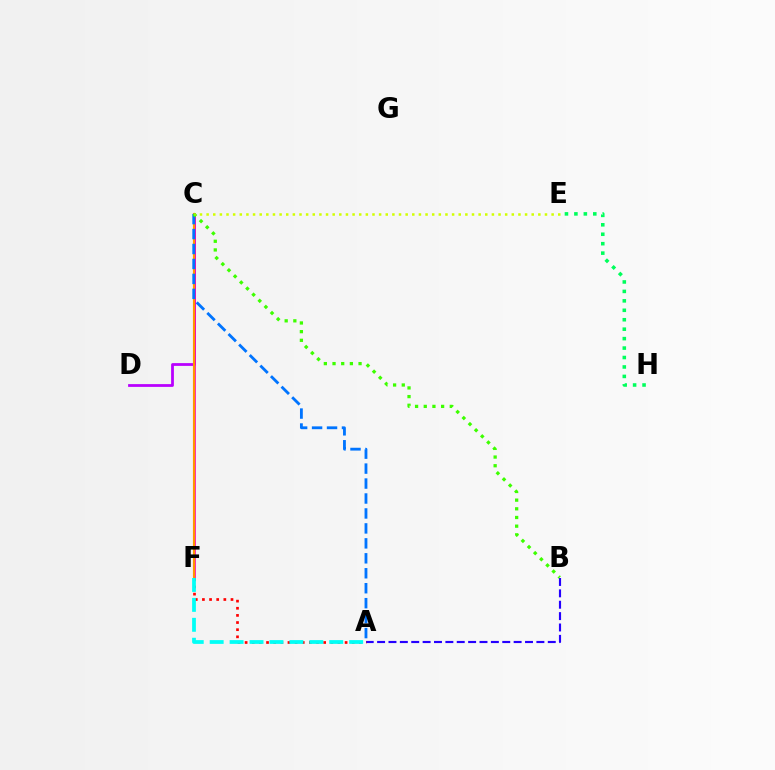{('C', 'D'): [{'color': '#b900ff', 'line_style': 'solid', 'thickness': 1.99}], ('C', 'F'): [{'color': '#ff00ac', 'line_style': 'solid', 'thickness': 1.89}, {'color': '#ff9400', 'line_style': 'solid', 'thickness': 1.53}], ('A', 'C'): [{'color': '#0074ff', 'line_style': 'dashed', 'thickness': 2.03}], ('E', 'H'): [{'color': '#00ff5c', 'line_style': 'dotted', 'thickness': 2.57}], ('A', 'B'): [{'color': '#2500ff', 'line_style': 'dashed', 'thickness': 1.55}], ('B', 'C'): [{'color': '#3dff00', 'line_style': 'dotted', 'thickness': 2.36}], ('A', 'F'): [{'color': '#ff0000', 'line_style': 'dotted', 'thickness': 1.94}, {'color': '#00fff6', 'line_style': 'dashed', 'thickness': 2.71}], ('C', 'E'): [{'color': '#d1ff00', 'line_style': 'dotted', 'thickness': 1.8}]}